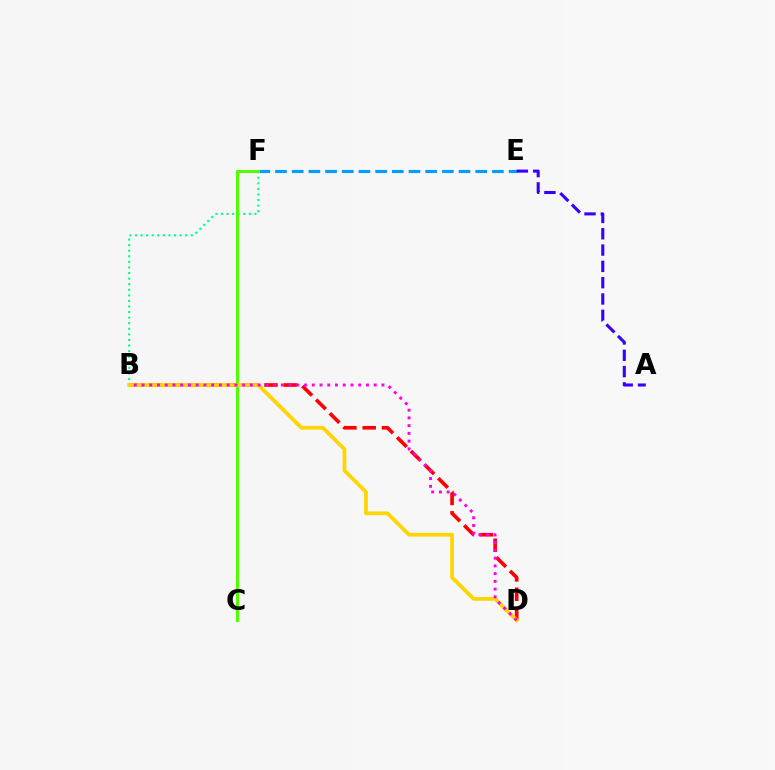{('E', 'F'): [{'color': '#009eff', 'line_style': 'dashed', 'thickness': 2.27}], ('B', 'F'): [{'color': '#00ff86', 'line_style': 'dotted', 'thickness': 1.52}], ('B', 'D'): [{'color': '#ff0000', 'line_style': 'dashed', 'thickness': 2.62}, {'color': '#ffd500', 'line_style': 'solid', 'thickness': 2.71}, {'color': '#ff00ed', 'line_style': 'dotted', 'thickness': 2.1}], ('A', 'E'): [{'color': '#3700ff', 'line_style': 'dashed', 'thickness': 2.22}], ('C', 'F'): [{'color': '#4fff00', 'line_style': 'solid', 'thickness': 2.18}]}